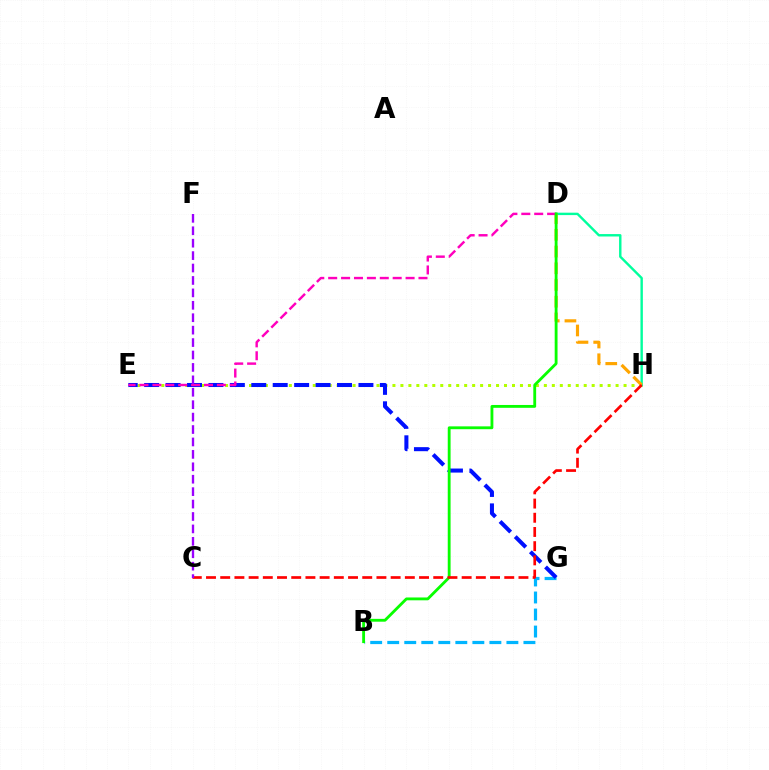{('B', 'G'): [{'color': '#00b5ff', 'line_style': 'dashed', 'thickness': 2.31}], ('E', 'H'): [{'color': '#b3ff00', 'line_style': 'dotted', 'thickness': 2.17}], ('D', 'H'): [{'color': '#00ff9d', 'line_style': 'solid', 'thickness': 1.74}, {'color': '#ffa500', 'line_style': 'dashed', 'thickness': 2.27}], ('E', 'G'): [{'color': '#0010ff', 'line_style': 'dashed', 'thickness': 2.91}], ('D', 'E'): [{'color': '#ff00bd', 'line_style': 'dashed', 'thickness': 1.75}], ('B', 'D'): [{'color': '#08ff00', 'line_style': 'solid', 'thickness': 2.04}], ('C', 'H'): [{'color': '#ff0000', 'line_style': 'dashed', 'thickness': 1.93}], ('C', 'F'): [{'color': '#9b00ff', 'line_style': 'dashed', 'thickness': 1.69}]}